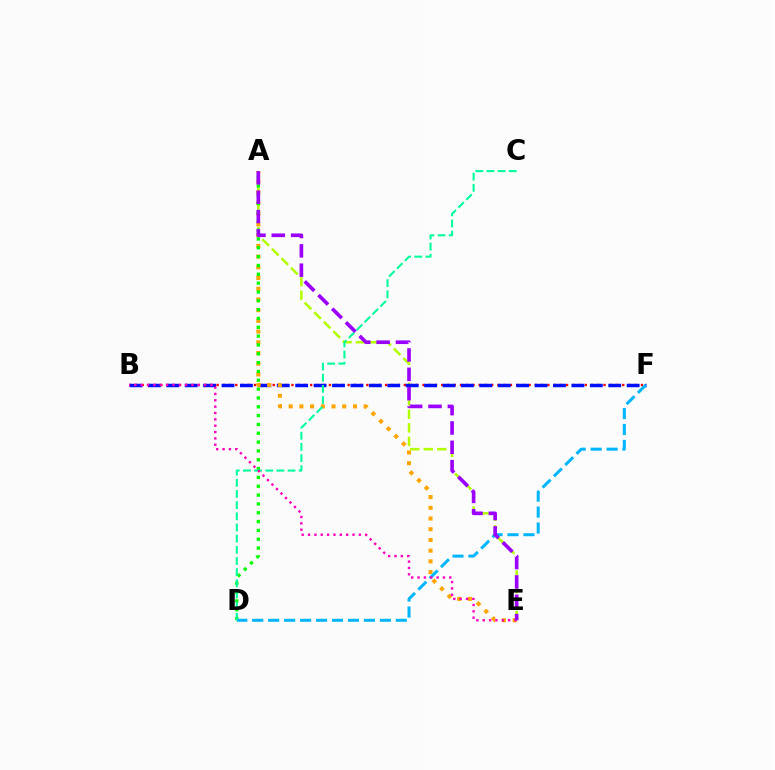{('A', 'E'): [{'color': '#b3ff00', 'line_style': 'dashed', 'thickness': 1.84}, {'color': '#ffa500', 'line_style': 'dotted', 'thickness': 2.91}, {'color': '#9b00ff', 'line_style': 'dashed', 'thickness': 2.63}], ('B', 'F'): [{'color': '#ff0000', 'line_style': 'dotted', 'thickness': 1.7}, {'color': '#0010ff', 'line_style': 'dashed', 'thickness': 2.5}], ('A', 'D'): [{'color': '#08ff00', 'line_style': 'dotted', 'thickness': 2.4}], ('D', 'F'): [{'color': '#00b5ff', 'line_style': 'dashed', 'thickness': 2.17}], ('C', 'D'): [{'color': '#00ff9d', 'line_style': 'dashed', 'thickness': 1.52}], ('B', 'E'): [{'color': '#ff00bd', 'line_style': 'dotted', 'thickness': 1.73}]}